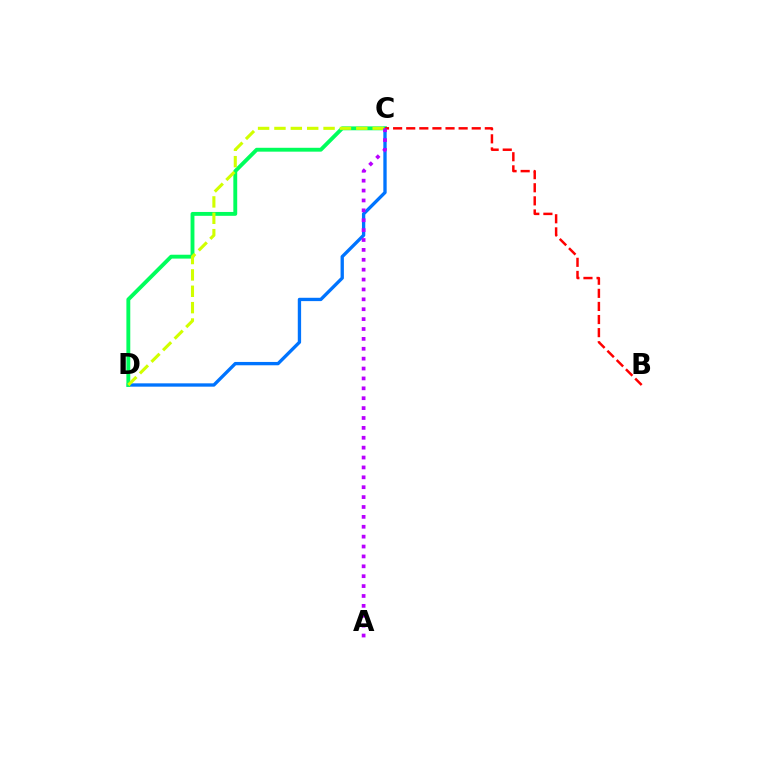{('C', 'D'): [{'color': '#0074ff', 'line_style': 'solid', 'thickness': 2.4}, {'color': '#00ff5c', 'line_style': 'solid', 'thickness': 2.79}, {'color': '#d1ff00', 'line_style': 'dashed', 'thickness': 2.22}], ('B', 'C'): [{'color': '#ff0000', 'line_style': 'dashed', 'thickness': 1.78}], ('A', 'C'): [{'color': '#b900ff', 'line_style': 'dotted', 'thickness': 2.69}]}